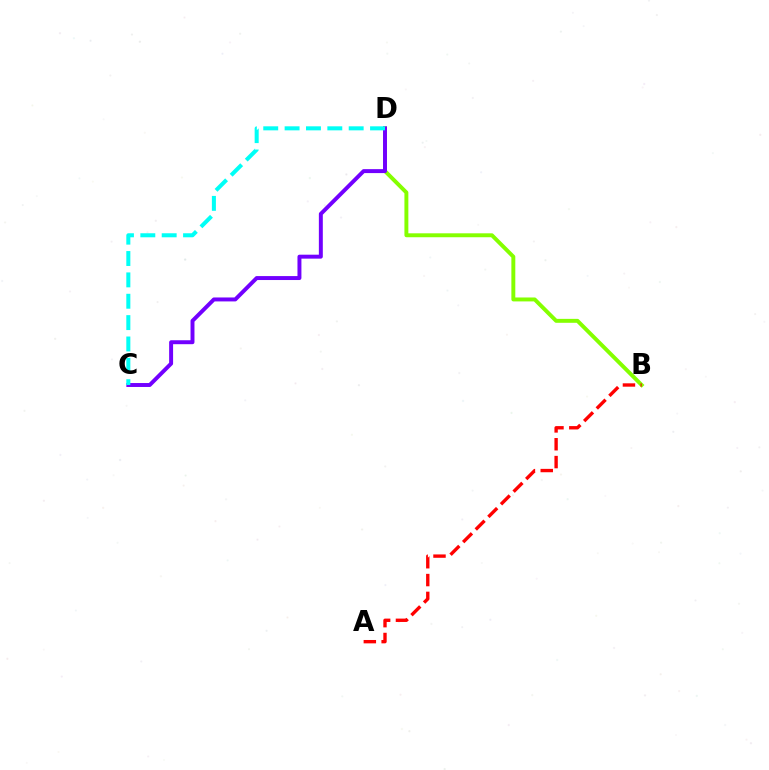{('B', 'D'): [{'color': '#84ff00', 'line_style': 'solid', 'thickness': 2.83}], ('C', 'D'): [{'color': '#7200ff', 'line_style': 'solid', 'thickness': 2.84}, {'color': '#00fff6', 'line_style': 'dashed', 'thickness': 2.9}], ('A', 'B'): [{'color': '#ff0000', 'line_style': 'dashed', 'thickness': 2.42}]}